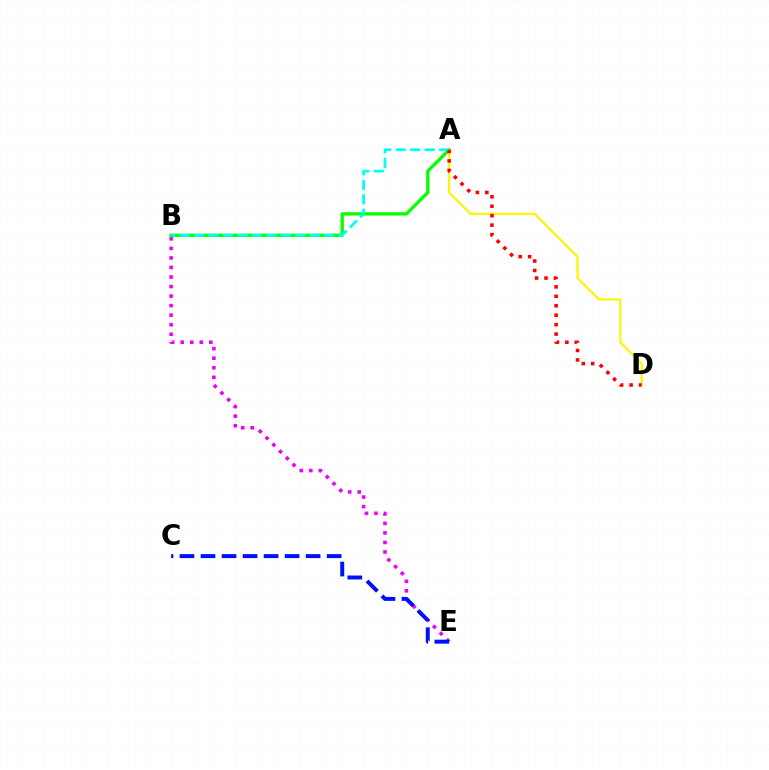{('A', 'B'): [{'color': '#08ff00', 'line_style': 'solid', 'thickness': 2.38}, {'color': '#00fff6', 'line_style': 'dashed', 'thickness': 1.96}], ('B', 'E'): [{'color': '#ee00ff', 'line_style': 'dotted', 'thickness': 2.59}], ('A', 'D'): [{'color': '#fcf500', 'line_style': 'solid', 'thickness': 1.56}, {'color': '#ff0000', 'line_style': 'dotted', 'thickness': 2.57}], ('C', 'E'): [{'color': '#0010ff', 'line_style': 'dashed', 'thickness': 2.86}]}